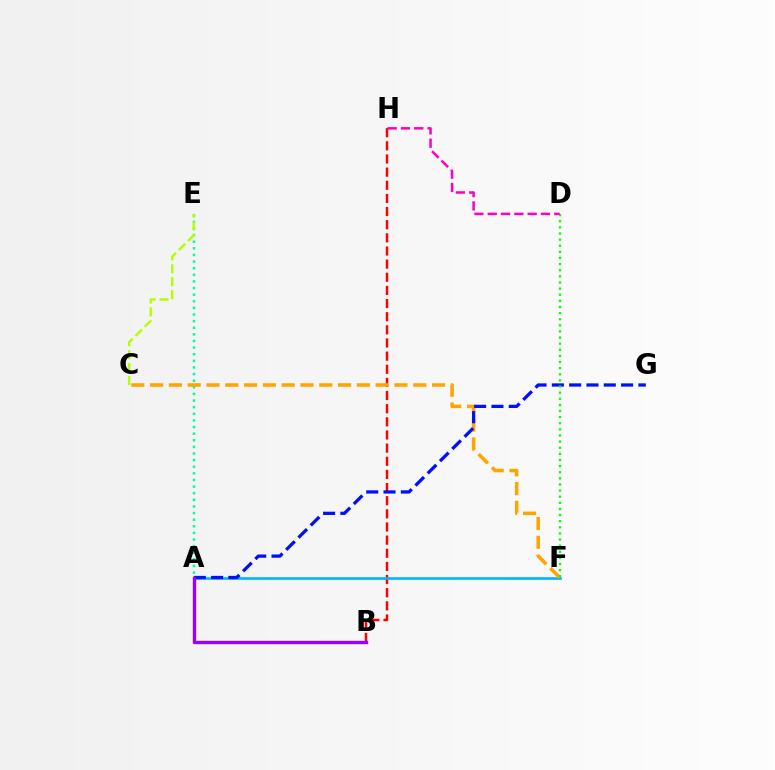{('B', 'H'): [{'color': '#ff0000', 'line_style': 'dashed', 'thickness': 1.79}], ('A', 'E'): [{'color': '#00ff9d', 'line_style': 'dotted', 'thickness': 1.8}], ('A', 'F'): [{'color': '#00b5ff', 'line_style': 'solid', 'thickness': 1.9}], ('C', 'F'): [{'color': '#ffa500', 'line_style': 'dashed', 'thickness': 2.55}], ('A', 'G'): [{'color': '#0010ff', 'line_style': 'dashed', 'thickness': 2.35}], ('D', 'F'): [{'color': '#08ff00', 'line_style': 'dotted', 'thickness': 1.66}], ('A', 'B'): [{'color': '#9b00ff', 'line_style': 'solid', 'thickness': 2.43}], ('D', 'H'): [{'color': '#ff00bd', 'line_style': 'dashed', 'thickness': 1.81}], ('C', 'E'): [{'color': '#b3ff00', 'line_style': 'dashed', 'thickness': 1.76}]}